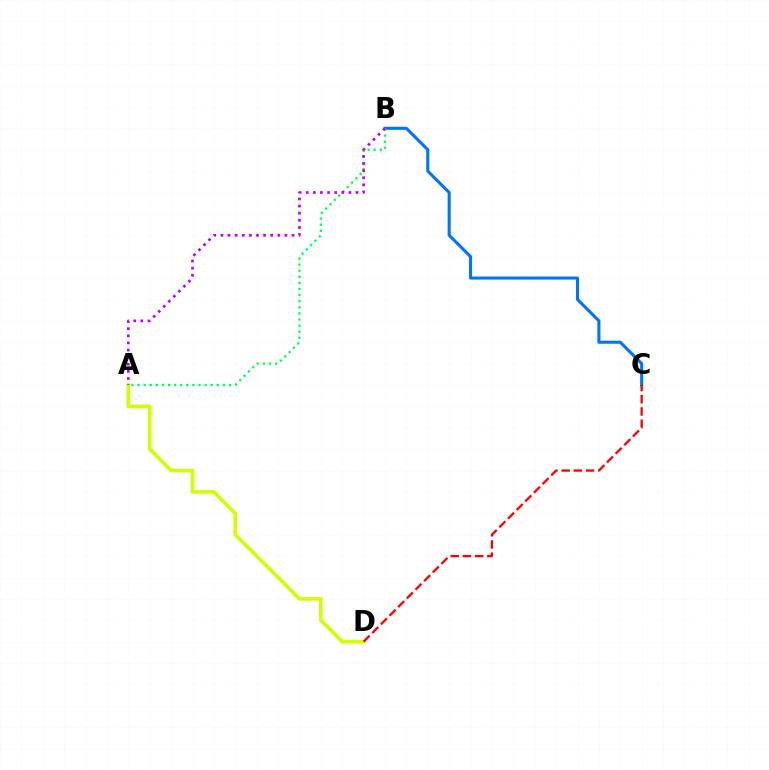{('A', 'D'): [{'color': '#d1ff00', 'line_style': 'solid', 'thickness': 2.65}], ('B', 'C'): [{'color': '#0074ff', 'line_style': 'solid', 'thickness': 2.21}], ('A', 'B'): [{'color': '#00ff5c', 'line_style': 'dotted', 'thickness': 1.66}, {'color': '#b900ff', 'line_style': 'dotted', 'thickness': 1.93}], ('C', 'D'): [{'color': '#ff0000', 'line_style': 'dashed', 'thickness': 1.66}]}